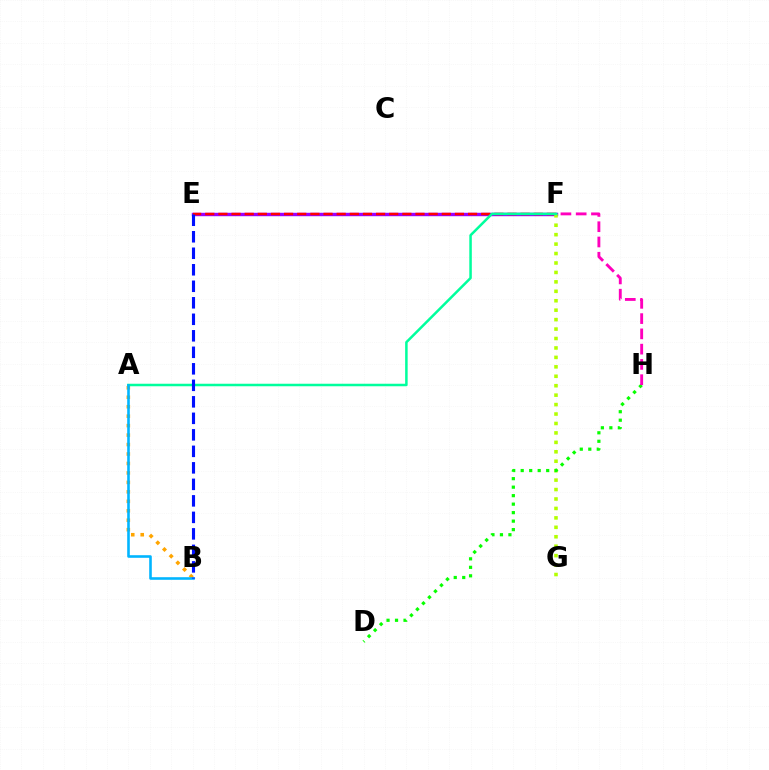{('E', 'F'): [{'color': '#9b00ff', 'line_style': 'solid', 'thickness': 2.46}, {'color': '#ff0000', 'line_style': 'dashed', 'thickness': 1.79}], ('F', 'G'): [{'color': '#b3ff00', 'line_style': 'dotted', 'thickness': 2.56}], ('A', 'B'): [{'color': '#ffa500', 'line_style': 'dotted', 'thickness': 2.57}, {'color': '#00b5ff', 'line_style': 'solid', 'thickness': 1.87}], ('A', 'F'): [{'color': '#00ff9d', 'line_style': 'solid', 'thickness': 1.81}], ('D', 'H'): [{'color': '#08ff00', 'line_style': 'dotted', 'thickness': 2.31}], ('B', 'E'): [{'color': '#0010ff', 'line_style': 'dashed', 'thickness': 2.24}], ('F', 'H'): [{'color': '#ff00bd', 'line_style': 'dashed', 'thickness': 2.07}]}